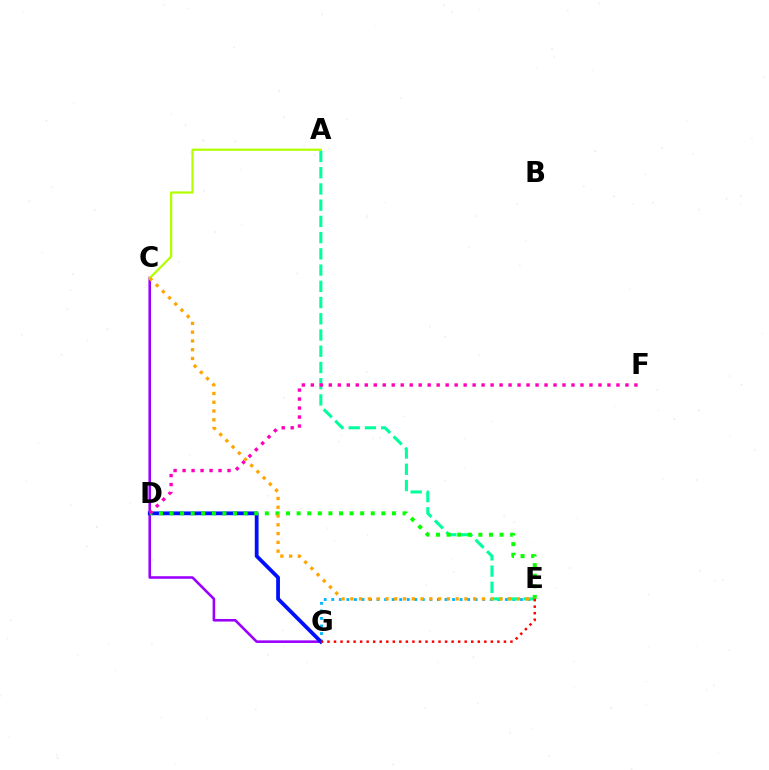{('E', 'G'): [{'color': '#00b5ff', 'line_style': 'dotted', 'thickness': 2.05}, {'color': '#ff0000', 'line_style': 'dotted', 'thickness': 1.78}], ('C', 'G'): [{'color': '#9b00ff', 'line_style': 'solid', 'thickness': 1.86}], ('A', 'E'): [{'color': '#00ff9d', 'line_style': 'dashed', 'thickness': 2.2}], ('D', 'G'): [{'color': '#0010ff', 'line_style': 'solid', 'thickness': 2.72}], ('A', 'C'): [{'color': '#b3ff00', 'line_style': 'solid', 'thickness': 1.6}], ('D', 'E'): [{'color': '#08ff00', 'line_style': 'dotted', 'thickness': 2.88}], ('D', 'F'): [{'color': '#ff00bd', 'line_style': 'dotted', 'thickness': 2.44}], ('C', 'E'): [{'color': '#ffa500', 'line_style': 'dotted', 'thickness': 2.38}]}